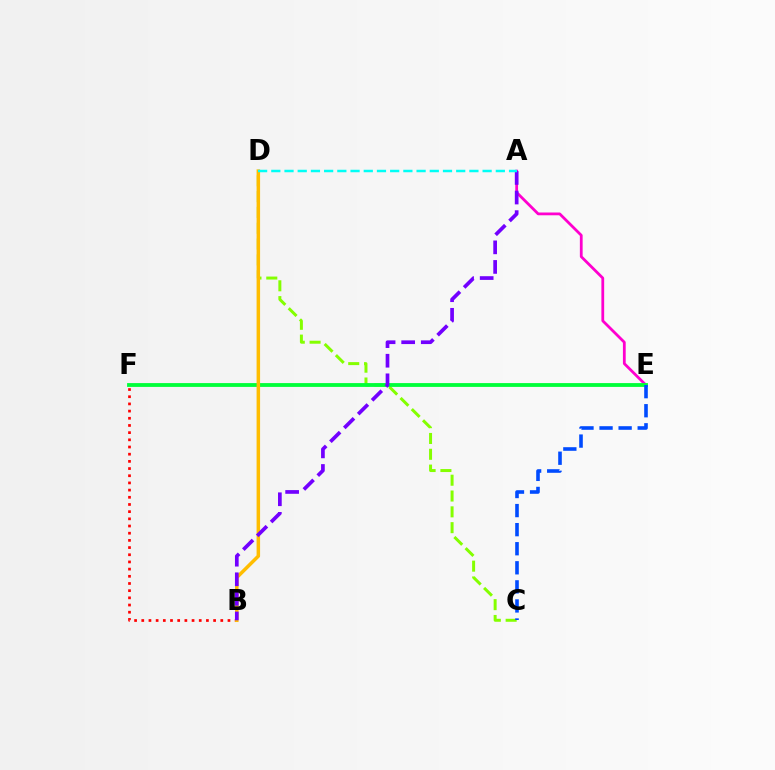{('C', 'D'): [{'color': '#84ff00', 'line_style': 'dashed', 'thickness': 2.15}], ('B', 'F'): [{'color': '#ff0000', 'line_style': 'dotted', 'thickness': 1.95}], ('A', 'E'): [{'color': '#ff00cf', 'line_style': 'solid', 'thickness': 2.0}], ('E', 'F'): [{'color': '#00ff39', 'line_style': 'solid', 'thickness': 2.74}], ('C', 'E'): [{'color': '#004bff', 'line_style': 'dashed', 'thickness': 2.59}], ('B', 'D'): [{'color': '#ffbd00', 'line_style': 'solid', 'thickness': 2.52}], ('A', 'B'): [{'color': '#7200ff', 'line_style': 'dashed', 'thickness': 2.66}], ('A', 'D'): [{'color': '#00fff6', 'line_style': 'dashed', 'thickness': 1.79}]}